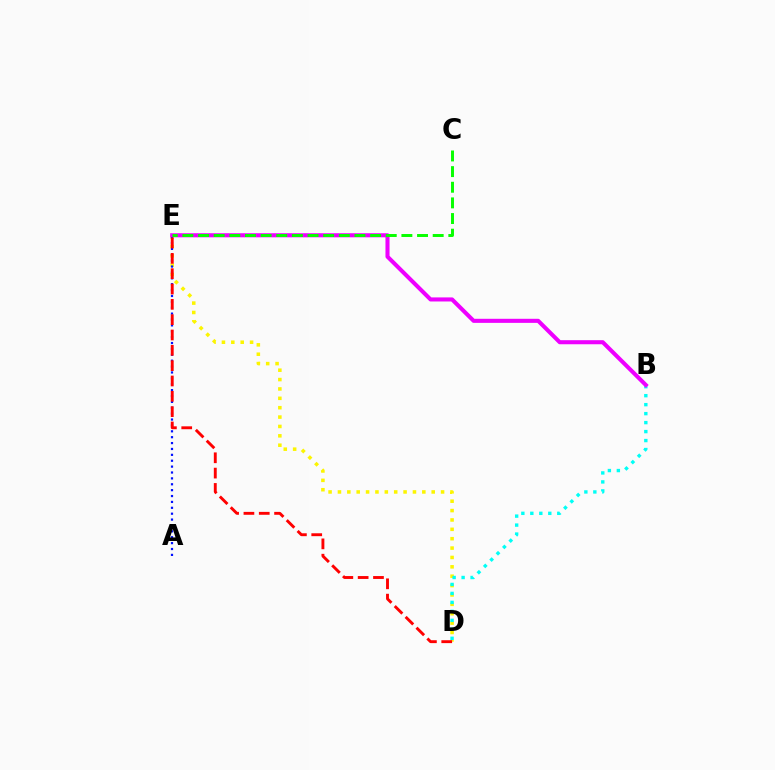{('D', 'E'): [{'color': '#fcf500', 'line_style': 'dotted', 'thickness': 2.55}, {'color': '#ff0000', 'line_style': 'dashed', 'thickness': 2.08}], ('B', 'D'): [{'color': '#00fff6', 'line_style': 'dotted', 'thickness': 2.44}], ('A', 'E'): [{'color': '#0010ff', 'line_style': 'dotted', 'thickness': 1.6}], ('B', 'E'): [{'color': '#ee00ff', 'line_style': 'solid', 'thickness': 2.93}], ('C', 'E'): [{'color': '#08ff00', 'line_style': 'dashed', 'thickness': 2.13}]}